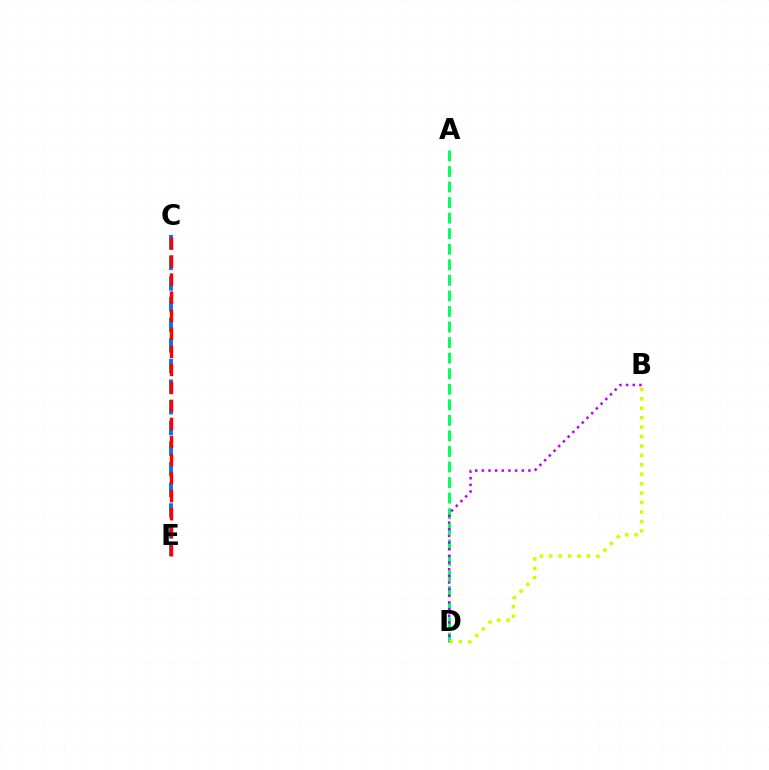{('A', 'D'): [{'color': '#00ff5c', 'line_style': 'dashed', 'thickness': 2.11}], ('C', 'E'): [{'color': '#0074ff', 'line_style': 'dashed', 'thickness': 2.8}, {'color': '#ff0000', 'line_style': 'dashed', 'thickness': 2.45}], ('B', 'D'): [{'color': '#d1ff00', 'line_style': 'dotted', 'thickness': 2.56}, {'color': '#b900ff', 'line_style': 'dotted', 'thickness': 1.81}]}